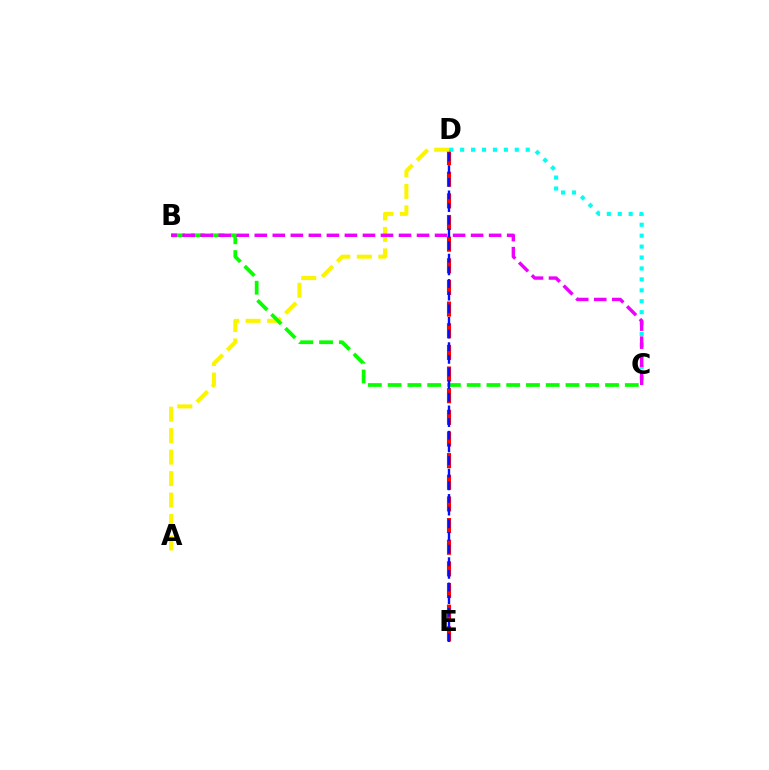{('D', 'E'): [{'color': '#ff0000', 'line_style': 'dashed', 'thickness': 2.94}, {'color': '#0010ff', 'line_style': 'dashed', 'thickness': 1.72}], ('C', 'D'): [{'color': '#00fff6', 'line_style': 'dotted', 'thickness': 2.97}], ('A', 'D'): [{'color': '#fcf500', 'line_style': 'dashed', 'thickness': 2.92}], ('B', 'C'): [{'color': '#08ff00', 'line_style': 'dashed', 'thickness': 2.68}, {'color': '#ee00ff', 'line_style': 'dashed', 'thickness': 2.45}]}